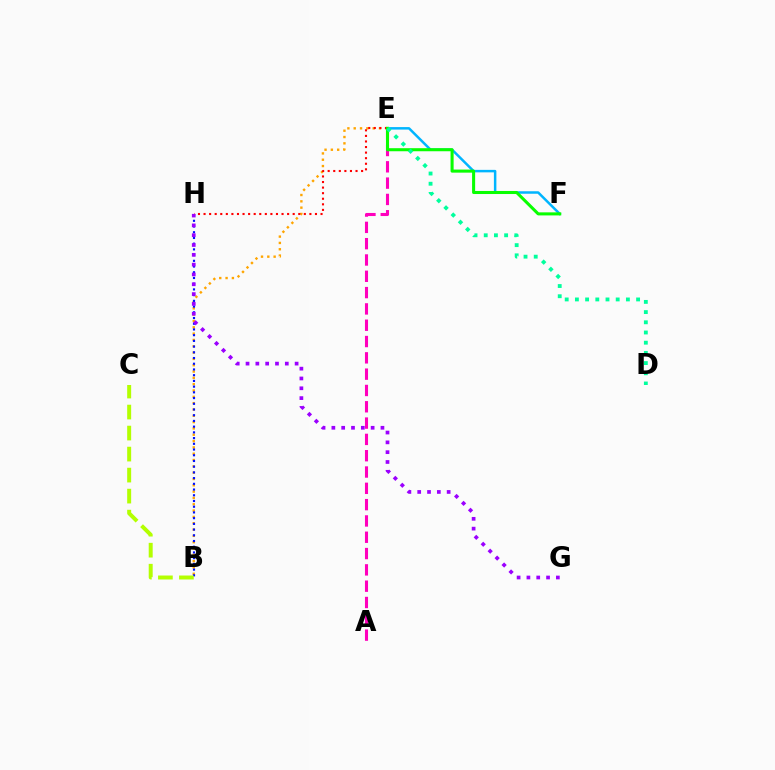{('B', 'E'): [{'color': '#ffa500', 'line_style': 'dotted', 'thickness': 1.72}], ('A', 'E'): [{'color': '#ff00bd', 'line_style': 'dashed', 'thickness': 2.22}], ('B', 'H'): [{'color': '#0010ff', 'line_style': 'dotted', 'thickness': 1.55}], ('B', 'C'): [{'color': '#b3ff00', 'line_style': 'dashed', 'thickness': 2.85}], ('E', 'H'): [{'color': '#ff0000', 'line_style': 'dotted', 'thickness': 1.51}], ('G', 'H'): [{'color': '#9b00ff', 'line_style': 'dotted', 'thickness': 2.67}], ('E', 'F'): [{'color': '#00b5ff', 'line_style': 'solid', 'thickness': 1.79}, {'color': '#08ff00', 'line_style': 'solid', 'thickness': 2.2}], ('D', 'E'): [{'color': '#00ff9d', 'line_style': 'dotted', 'thickness': 2.77}]}